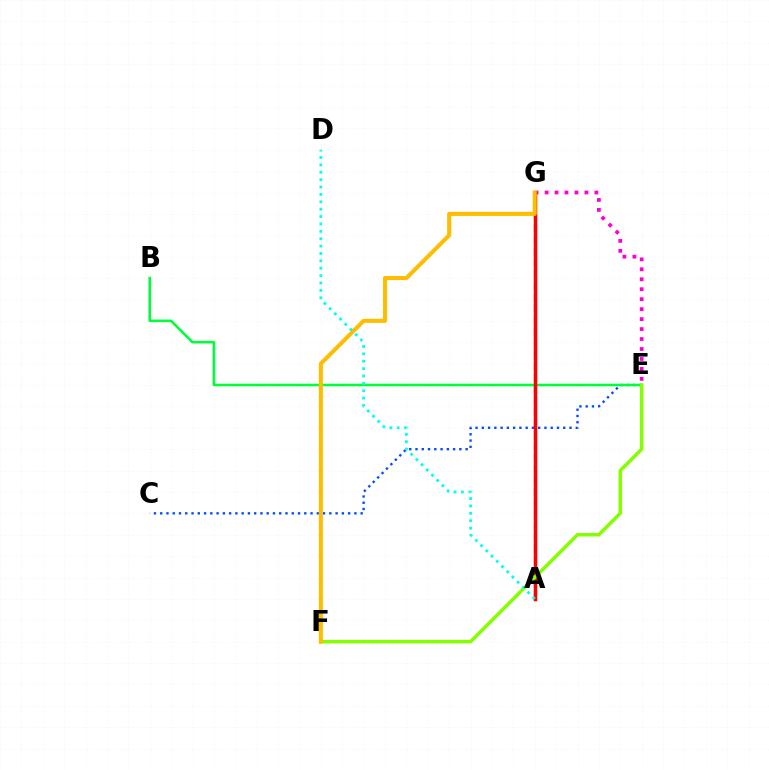{('A', 'G'): [{'color': '#7200ff', 'line_style': 'dashed', 'thickness': 1.56}, {'color': '#ff0000', 'line_style': 'solid', 'thickness': 2.52}], ('C', 'E'): [{'color': '#004bff', 'line_style': 'dotted', 'thickness': 1.7}], ('E', 'G'): [{'color': '#ff00cf', 'line_style': 'dotted', 'thickness': 2.71}], ('B', 'E'): [{'color': '#00ff39', 'line_style': 'solid', 'thickness': 1.85}], ('E', 'F'): [{'color': '#84ff00', 'line_style': 'solid', 'thickness': 2.51}], ('F', 'G'): [{'color': '#ffbd00', 'line_style': 'solid', 'thickness': 2.93}], ('A', 'D'): [{'color': '#00fff6', 'line_style': 'dotted', 'thickness': 2.01}]}